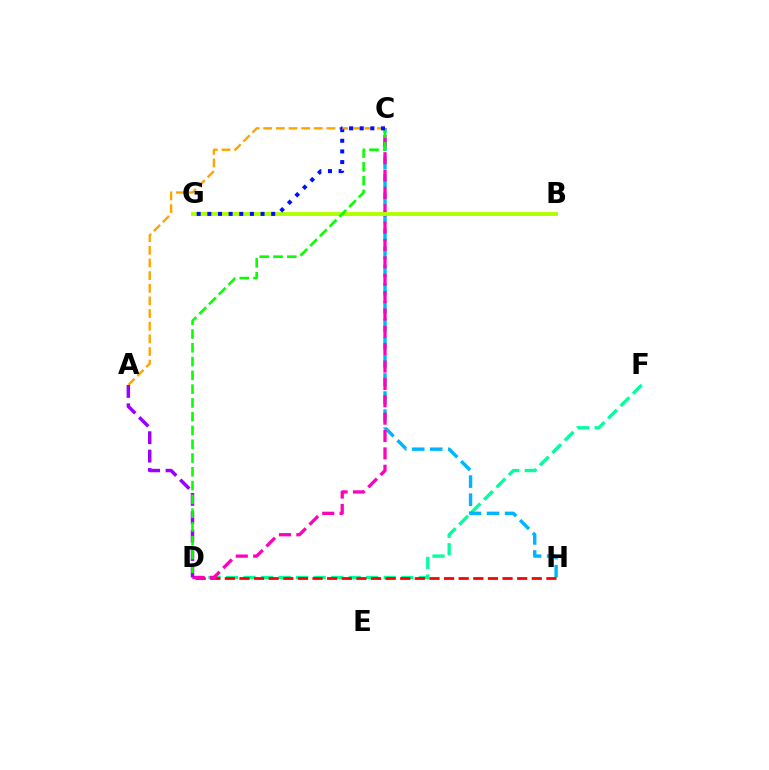{('D', 'F'): [{'color': '#00ff9d', 'line_style': 'dashed', 'thickness': 2.38}], ('C', 'H'): [{'color': '#00b5ff', 'line_style': 'dashed', 'thickness': 2.45}], ('A', 'C'): [{'color': '#ffa500', 'line_style': 'dashed', 'thickness': 1.72}], ('D', 'H'): [{'color': '#ff0000', 'line_style': 'dashed', 'thickness': 1.99}], ('C', 'D'): [{'color': '#ff00bd', 'line_style': 'dashed', 'thickness': 2.36}, {'color': '#08ff00', 'line_style': 'dashed', 'thickness': 1.87}], ('B', 'G'): [{'color': '#b3ff00', 'line_style': 'solid', 'thickness': 2.81}], ('A', 'D'): [{'color': '#9b00ff', 'line_style': 'dashed', 'thickness': 2.5}], ('C', 'G'): [{'color': '#0010ff', 'line_style': 'dotted', 'thickness': 2.89}]}